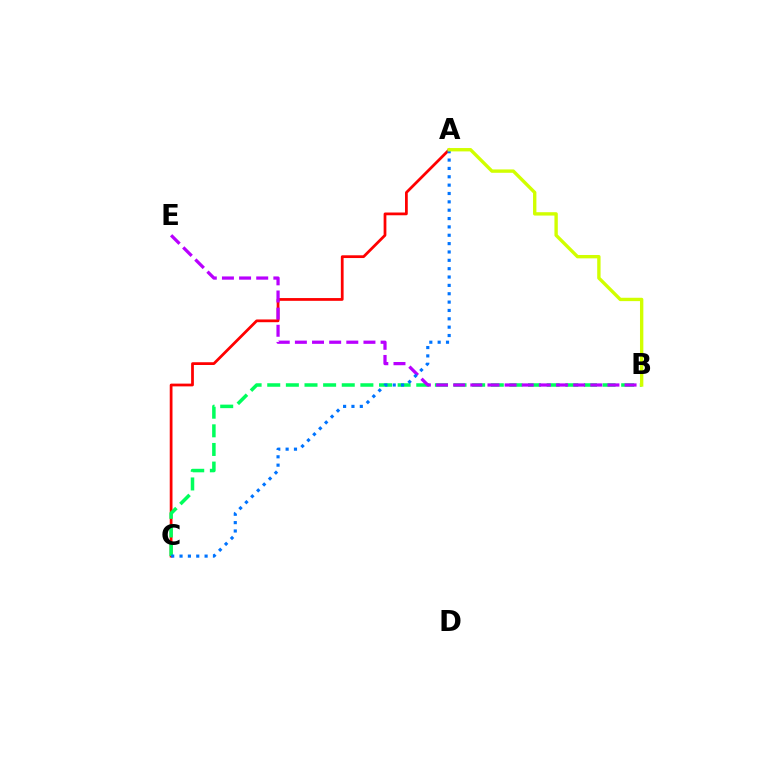{('A', 'C'): [{'color': '#ff0000', 'line_style': 'solid', 'thickness': 1.98}, {'color': '#0074ff', 'line_style': 'dotted', 'thickness': 2.27}], ('B', 'C'): [{'color': '#00ff5c', 'line_style': 'dashed', 'thickness': 2.53}], ('B', 'E'): [{'color': '#b900ff', 'line_style': 'dashed', 'thickness': 2.33}], ('A', 'B'): [{'color': '#d1ff00', 'line_style': 'solid', 'thickness': 2.42}]}